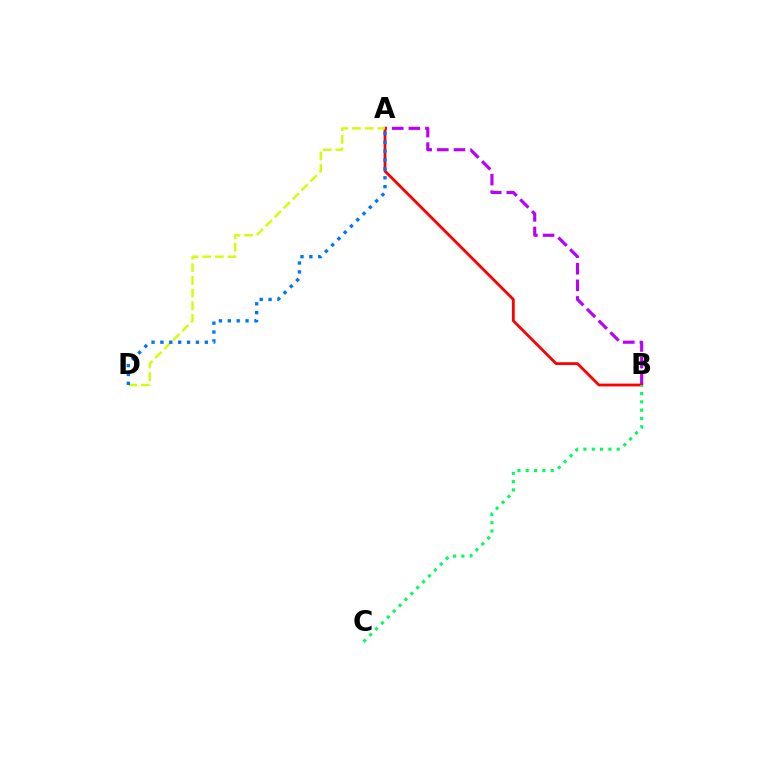{('A', 'B'): [{'color': '#b900ff', 'line_style': 'dashed', 'thickness': 2.26}, {'color': '#ff0000', 'line_style': 'solid', 'thickness': 2.02}], ('B', 'C'): [{'color': '#00ff5c', 'line_style': 'dotted', 'thickness': 2.26}], ('A', 'D'): [{'color': '#d1ff00', 'line_style': 'dashed', 'thickness': 1.72}, {'color': '#0074ff', 'line_style': 'dotted', 'thickness': 2.41}]}